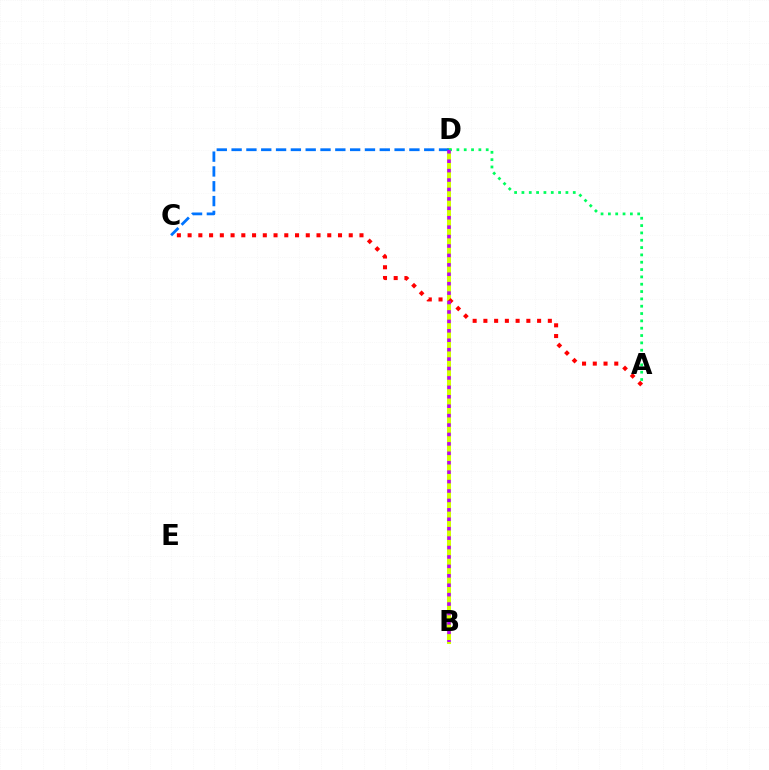{('B', 'D'): [{'color': '#d1ff00', 'line_style': 'solid', 'thickness': 2.91}, {'color': '#b900ff', 'line_style': 'dotted', 'thickness': 2.56}], ('C', 'D'): [{'color': '#0074ff', 'line_style': 'dashed', 'thickness': 2.01}], ('A', 'C'): [{'color': '#ff0000', 'line_style': 'dotted', 'thickness': 2.92}], ('A', 'D'): [{'color': '#00ff5c', 'line_style': 'dotted', 'thickness': 1.99}]}